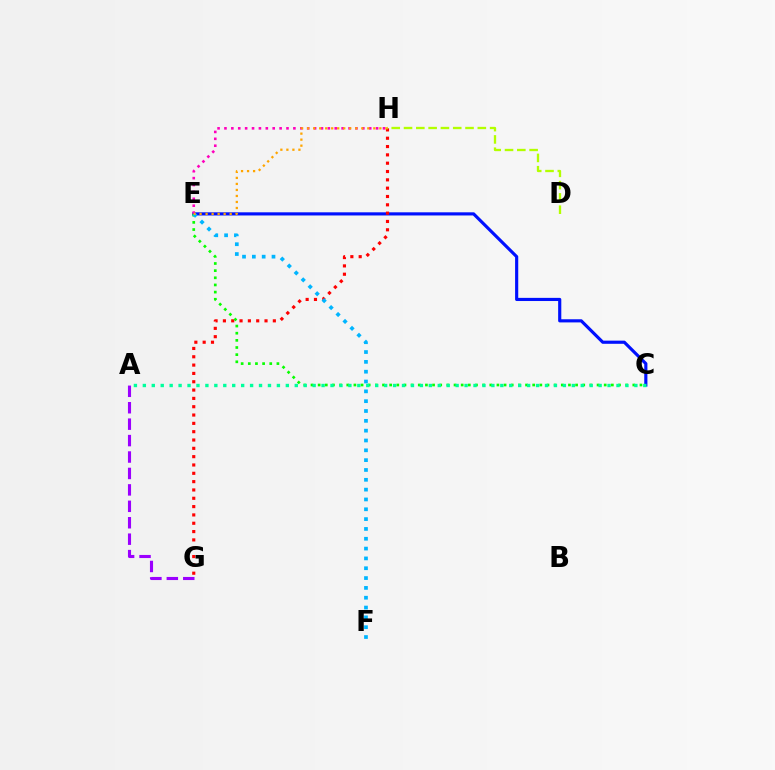{('C', 'E'): [{'color': '#0010ff', 'line_style': 'solid', 'thickness': 2.27}, {'color': '#08ff00', 'line_style': 'dotted', 'thickness': 1.94}], ('G', 'H'): [{'color': '#ff0000', 'line_style': 'dotted', 'thickness': 2.26}], ('D', 'H'): [{'color': '#b3ff00', 'line_style': 'dashed', 'thickness': 1.67}], ('E', 'H'): [{'color': '#ff00bd', 'line_style': 'dotted', 'thickness': 1.87}, {'color': '#ffa500', 'line_style': 'dotted', 'thickness': 1.64}], ('A', 'C'): [{'color': '#00ff9d', 'line_style': 'dotted', 'thickness': 2.43}], ('A', 'G'): [{'color': '#9b00ff', 'line_style': 'dashed', 'thickness': 2.23}], ('E', 'F'): [{'color': '#00b5ff', 'line_style': 'dotted', 'thickness': 2.67}]}